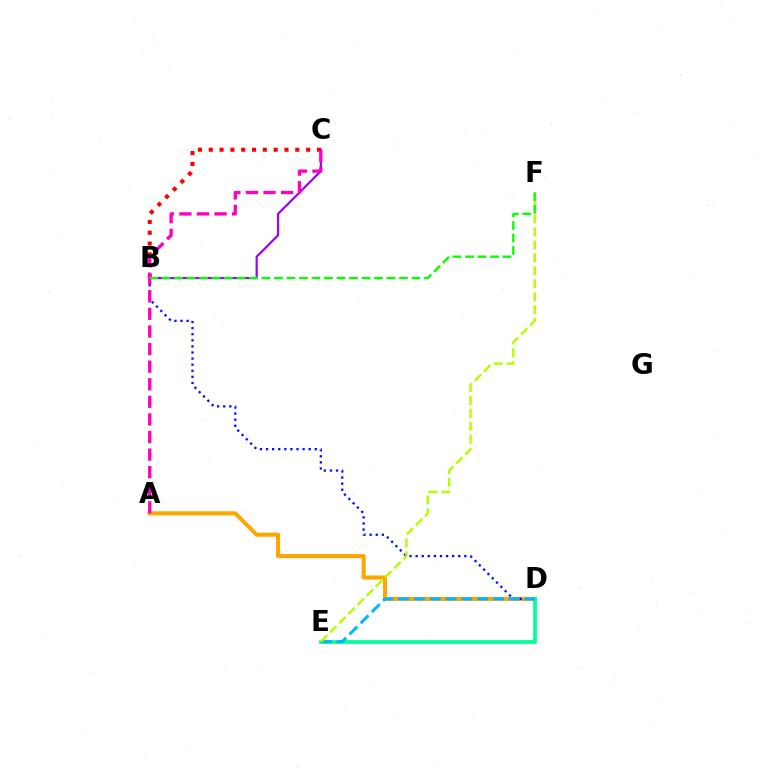{('B', 'C'): [{'color': '#ff0000', 'line_style': 'dotted', 'thickness': 2.94}, {'color': '#9b00ff', 'line_style': 'solid', 'thickness': 1.58}], ('A', 'D'): [{'color': '#ffa500', 'line_style': 'solid', 'thickness': 2.92}], ('B', 'D'): [{'color': '#0010ff', 'line_style': 'dotted', 'thickness': 1.65}], ('D', 'E'): [{'color': '#00ff9d', 'line_style': 'solid', 'thickness': 2.71}, {'color': '#00b5ff', 'line_style': 'dashed', 'thickness': 2.15}], ('A', 'C'): [{'color': '#ff00bd', 'line_style': 'dashed', 'thickness': 2.39}], ('E', 'F'): [{'color': '#b3ff00', 'line_style': 'dashed', 'thickness': 1.76}], ('B', 'F'): [{'color': '#08ff00', 'line_style': 'dashed', 'thickness': 1.7}]}